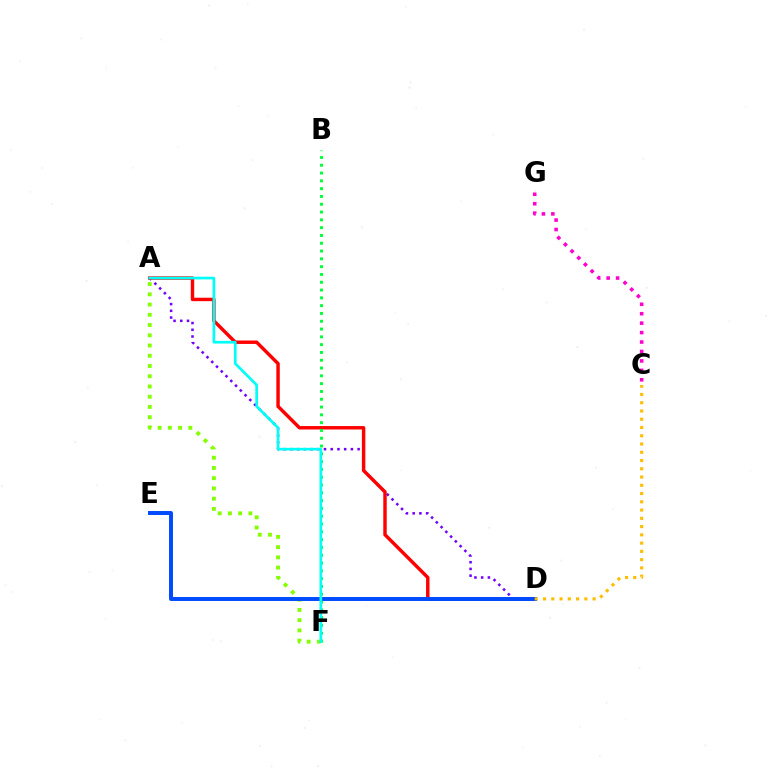{('A', 'D'): [{'color': '#7200ff', 'line_style': 'dotted', 'thickness': 1.83}, {'color': '#ff0000', 'line_style': 'solid', 'thickness': 2.48}], ('A', 'F'): [{'color': '#84ff00', 'line_style': 'dotted', 'thickness': 2.78}, {'color': '#00fff6', 'line_style': 'solid', 'thickness': 1.92}], ('B', 'F'): [{'color': '#00ff39', 'line_style': 'dotted', 'thickness': 2.12}], ('C', 'G'): [{'color': '#ff00cf', 'line_style': 'dotted', 'thickness': 2.56}], ('D', 'E'): [{'color': '#004bff', 'line_style': 'solid', 'thickness': 2.84}], ('C', 'D'): [{'color': '#ffbd00', 'line_style': 'dotted', 'thickness': 2.24}]}